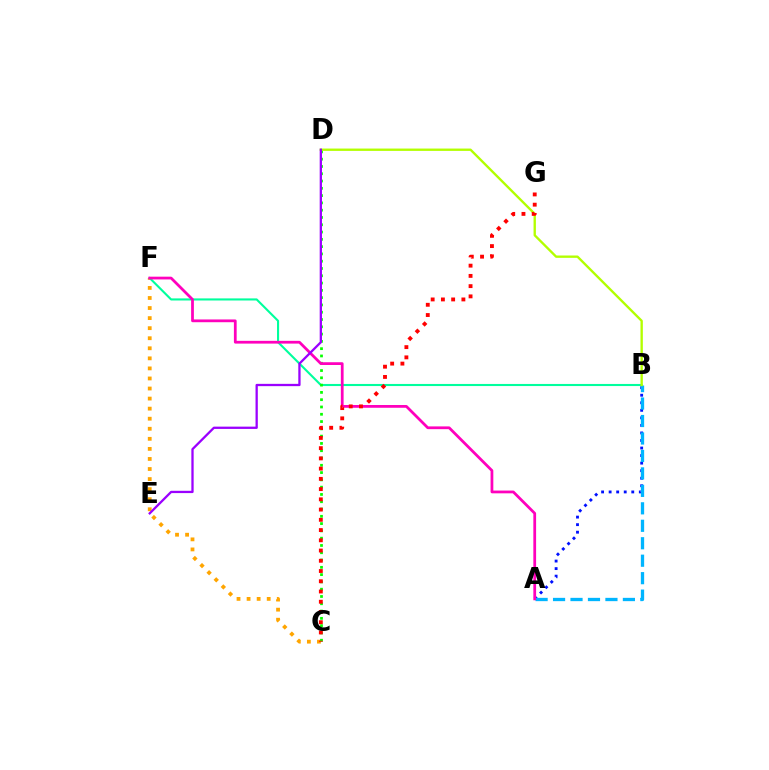{('C', 'F'): [{'color': '#ffa500', 'line_style': 'dotted', 'thickness': 2.73}], ('A', 'B'): [{'color': '#0010ff', 'line_style': 'dotted', 'thickness': 2.05}, {'color': '#00b5ff', 'line_style': 'dashed', 'thickness': 2.37}], ('B', 'F'): [{'color': '#00ff9d', 'line_style': 'solid', 'thickness': 1.51}], ('C', 'D'): [{'color': '#08ff00', 'line_style': 'dotted', 'thickness': 1.98}], ('A', 'F'): [{'color': '#ff00bd', 'line_style': 'solid', 'thickness': 1.99}], ('B', 'D'): [{'color': '#b3ff00', 'line_style': 'solid', 'thickness': 1.69}], ('C', 'G'): [{'color': '#ff0000', 'line_style': 'dotted', 'thickness': 2.78}], ('D', 'E'): [{'color': '#9b00ff', 'line_style': 'solid', 'thickness': 1.65}]}